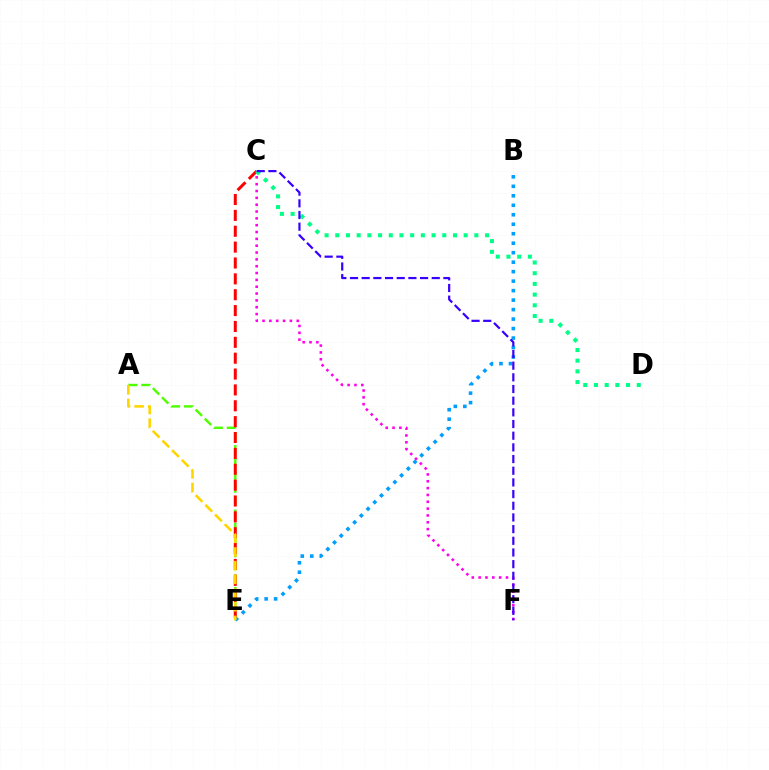{('A', 'E'): [{'color': '#4fff00', 'line_style': 'dashed', 'thickness': 1.75}, {'color': '#ffd500', 'line_style': 'dashed', 'thickness': 1.86}], ('B', 'E'): [{'color': '#009eff', 'line_style': 'dotted', 'thickness': 2.58}], ('C', 'E'): [{'color': '#ff0000', 'line_style': 'dashed', 'thickness': 2.16}], ('C', 'F'): [{'color': '#ff00ed', 'line_style': 'dotted', 'thickness': 1.86}, {'color': '#3700ff', 'line_style': 'dashed', 'thickness': 1.59}], ('C', 'D'): [{'color': '#00ff86', 'line_style': 'dotted', 'thickness': 2.91}]}